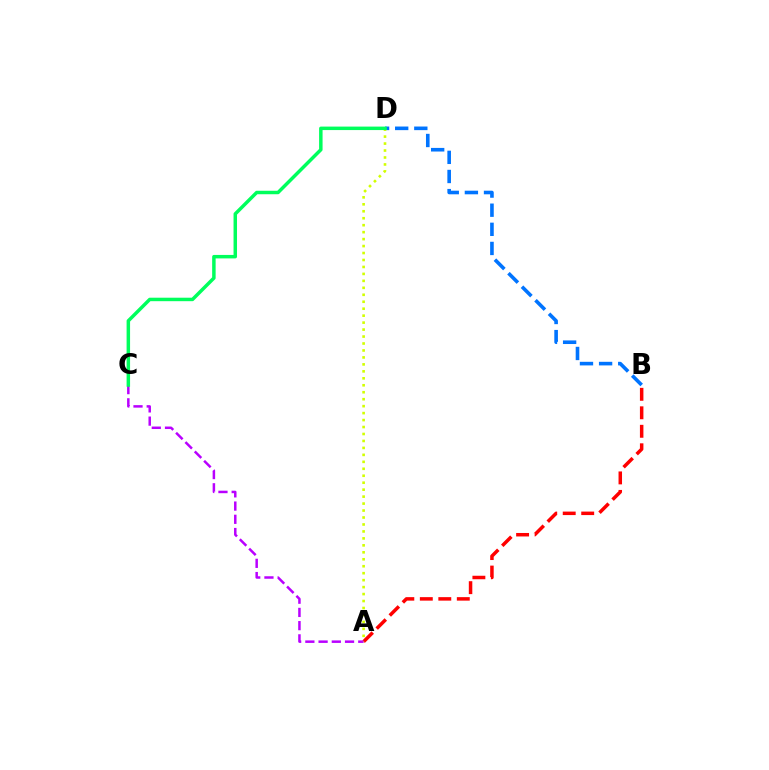{('A', 'B'): [{'color': '#ff0000', 'line_style': 'dashed', 'thickness': 2.51}], ('B', 'D'): [{'color': '#0074ff', 'line_style': 'dashed', 'thickness': 2.6}], ('A', 'C'): [{'color': '#b900ff', 'line_style': 'dashed', 'thickness': 1.8}], ('A', 'D'): [{'color': '#d1ff00', 'line_style': 'dotted', 'thickness': 1.89}], ('C', 'D'): [{'color': '#00ff5c', 'line_style': 'solid', 'thickness': 2.5}]}